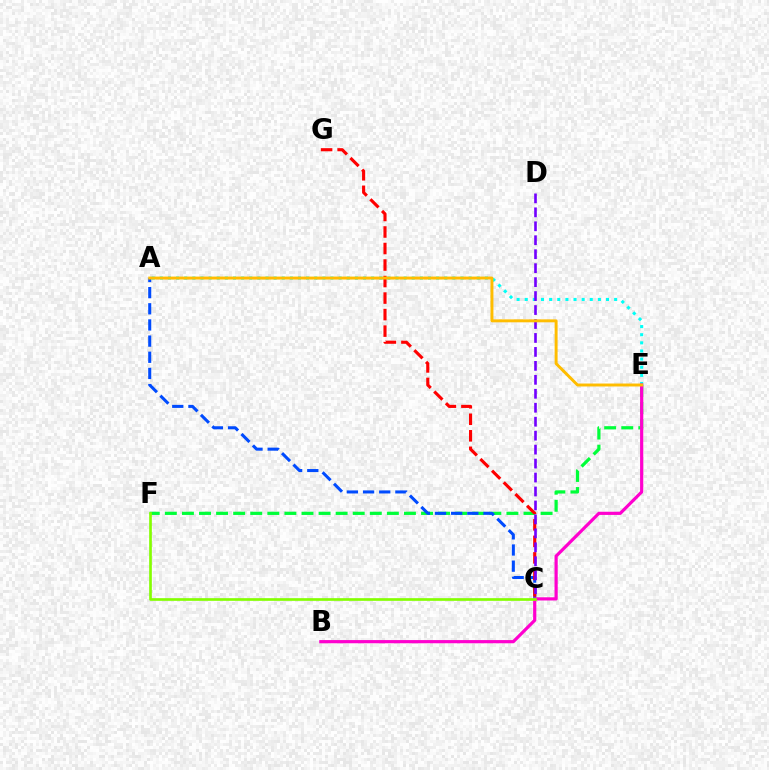{('E', 'F'): [{'color': '#00ff39', 'line_style': 'dashed', 'thickness': 2.32}], ('A', 'C'): [{'color': '#004bff', 'line_style': 'dashed', 'thickness': 2.2}], ('A', 'E'): [{'color': '#00fff6', 'line_style': 'dotted', 'thickness': 2.21}, {'color': '#ffbd00', 'line_style': 'solid', 'thickness': 2.12}], ('C', 'G'): [{'color': '#ff0000', 'line_style': 'dashed', 'thickness': 2.24}], ('C', 'D'): [{'color': '#7200ff', 'line_style': 'dashed', 'thickness': 1.9}], ('B', 'E'): [{'color': '#ff00cf', 'line_style': 'solid', 'thickness': 2.3}], ('C', 'F'): [{'color': '#84ff00', 'line_style': 'solid', 'thickness': 1.92}]}